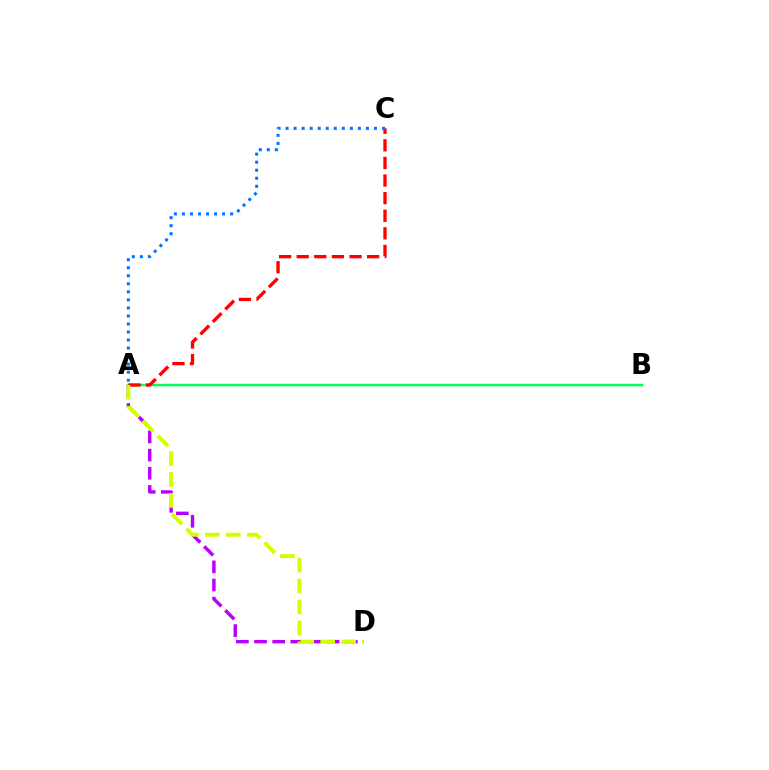{('A', 'D'): [{'color': '#b900ff', 'line_style': 'dashed', 'thickness': 2.47}, {'color': '#d1ff00', 'line_style': 'dashed', 'thickness': 2.85}], ('A', 'B'): [{'color': '#00ff5c', 'line_style': 'solid', 'thickness': 1.8}], ('A', 'C'): [{'color': '#ff0000', 'line_style': 'dashed', 'thickness': 2.39}, {'color': '#0074ff', 'line_style': 'dotted', 'thickness': 2.18}]}